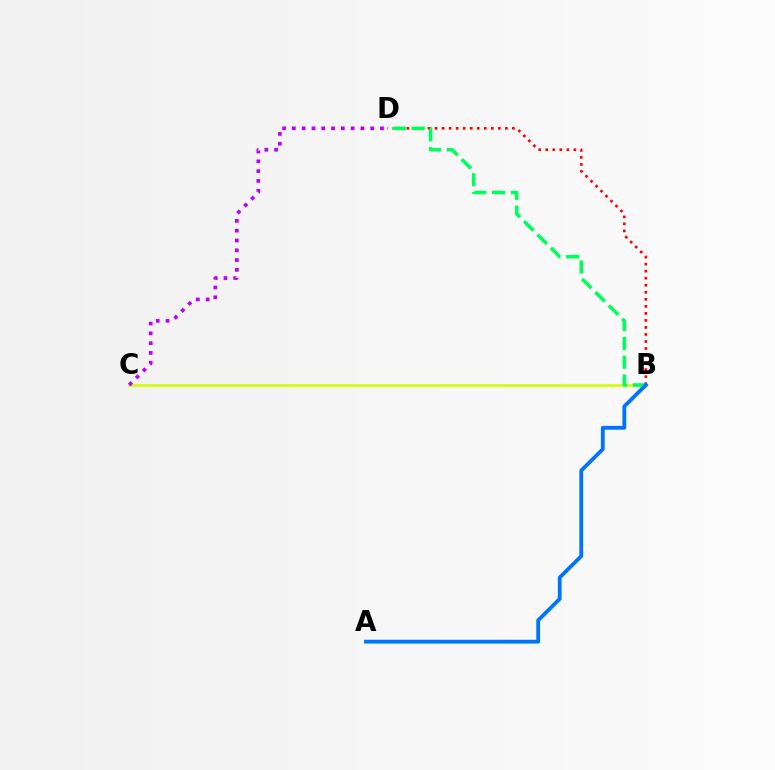{('B', 'C'): [{'color': '#d1ff00', 'line_style': 'solid', 'thickness': 1.89}], ('B', 'D'): [{'color': '#ff0000', 'line_style': 'dotted', 'thickness': 1.91}, {'color': '#00ff5c', 'line_style': 'dashed', 'thickness': 2.56}], ('A', 'B'): [{'color': '#0074ff', 'line_style': 'solid', 'thickness': 2.75}], ('C', 'D'): [{'color': '#b900ff', 'line_style': 'dotted', 'thickness': 2.66}]}